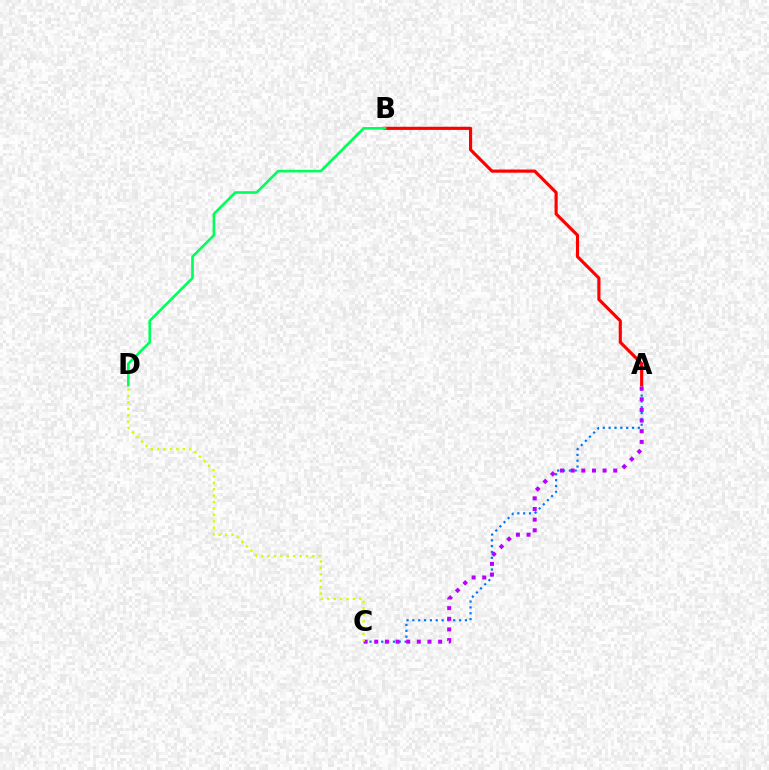{('A', 'C'): [{'color': '#0074ff', 'line_style': 'dotted', 'thickness': 1.59}, {'color': '#b900ff', 'line_style': 'dotted', 'thickness': 2.89}], ('A', 'B'): [{'color': '#ff0000', 'line_style': 'solid', 'thickness': 2.27}], ('C', 'D'): [{'color': '#d1ff00', 'line_style': 'dotted', 'thickness': 1.74}], ('B', 'D'): [{'color': '#00ff5c', 'line_style': 'solid', 'thickness': 1.89}]}